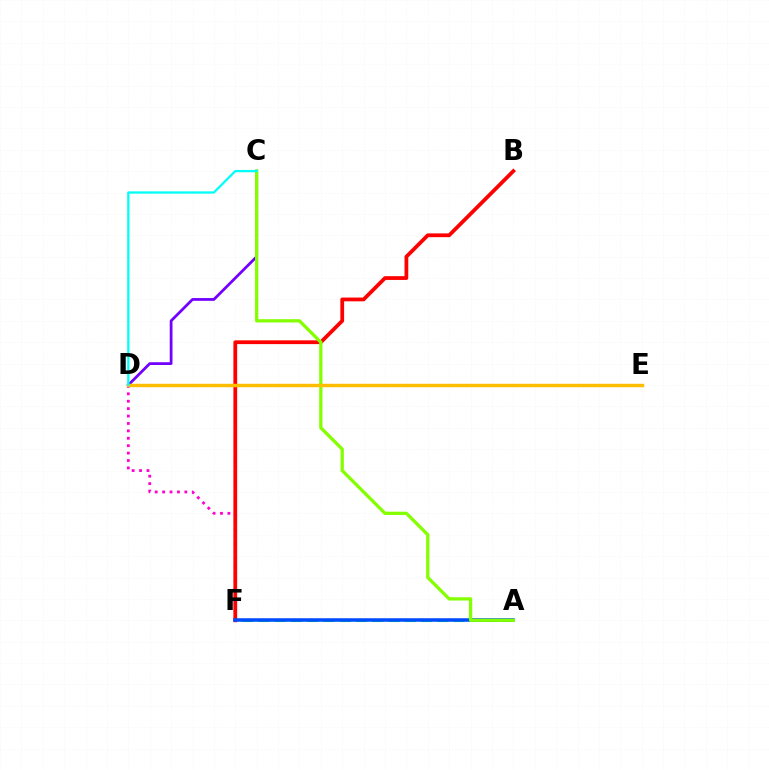{('A', 'F'): [{'color': '#00ff39', 'line_style': 'dashed', 'thickness': 2.21}, {'color': '#004bff', 'line_style': 'solid', 'thickness': 2.54}], ('D', 'F'): [{'color': '#ff00cf', 'line_style': 'dotted', 'thickness': 2.01}], ('C', 'D'): [{'color': '#7200ff', 'line_style': 'solid', 'thickness': 1.99}, {'color': '#00fff6', 'line_style': 'solid', 'thickness': 1.64}], ('B', 'F'): [{'color': '#ff0000', 'line_style': 'solid', 'thickness': 2.71}], ('A', 'C'): [{'color': '#84ff00', 'line_style': 'solid', 'thickness': 2.36}], ('D', 'E'): [{'color': '#ffbd00', 'line_style': 'solid', 'thickness': 2.47}]}